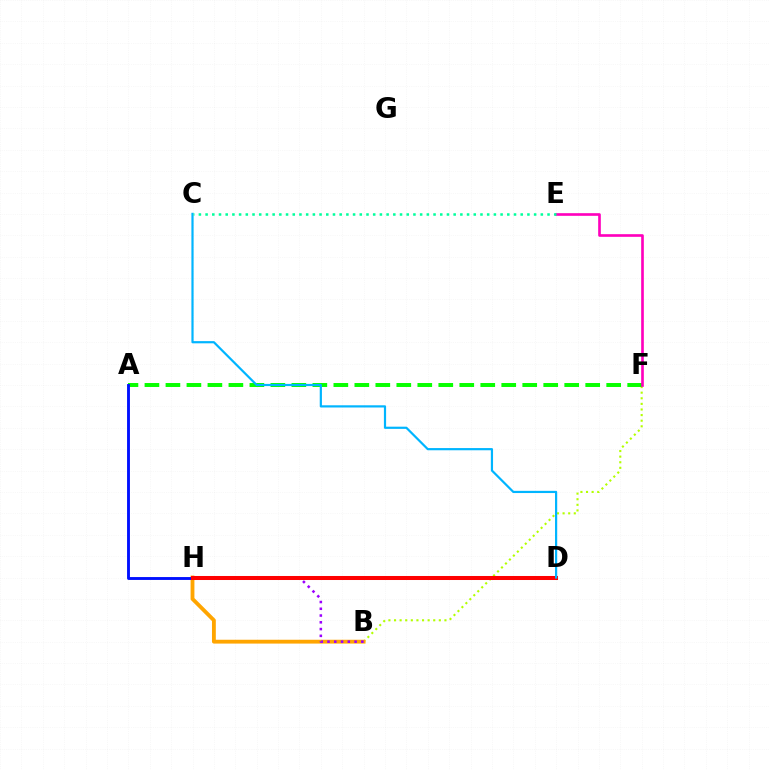{('B', 'F'): [{'color': '#b3ff00', 'line_style': 'dotted', 'thickness': 1.52}], ('B', 'H'): [{'color': '#ffa500', 'line_style': 'solid', 'thickness': 2.76}, {'color': '#9b00ff', 'line_style': 'dotted', 'thickness': 1.84}], ('A', 'F'): [{'color': '#08ff00', 'line_style': 'dashed', 'thickness': 2.85}], ('A', 'H'): [{'color': '#0010ff', 'line_style': 'solid', 'thickness': 2.07}], ('E', 'F'): [{'color': '#ff00bd', 'line_style': 'solid', 'thickness': 1.91}], ('D', 'H'): [{'color': '#ff0000', 'line_style': 'solid', 'thickness': 2.9}], ('C', 'D'): [{'color': '#00b5ff', 'line_style': 'solid', 'thickness': 1.58}], ('C', 'E'): [{'color': '#00ff9d', 'line_style': 'dotted', 'thickness': 1.82}]}